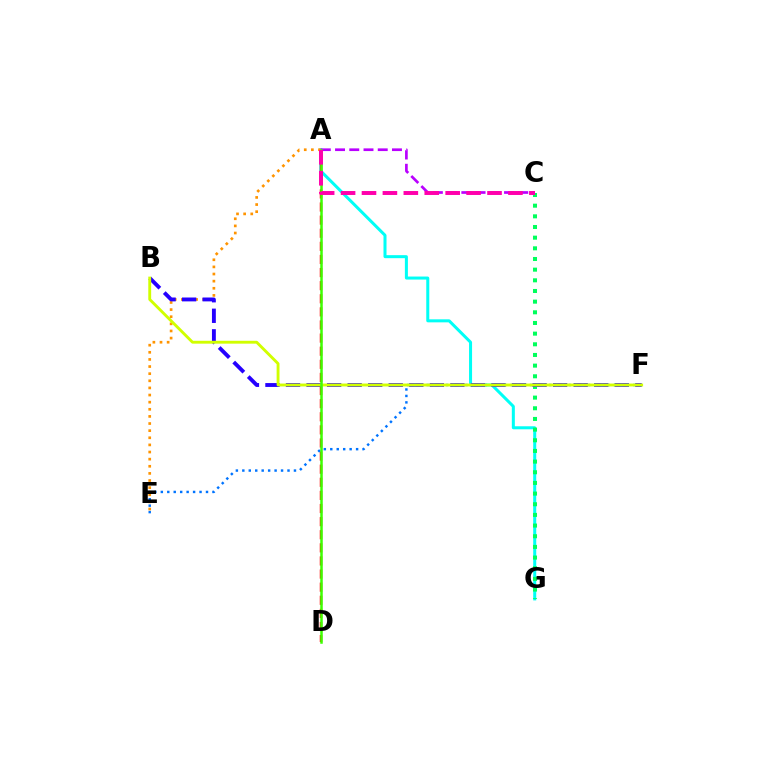{('A', 'G'): [{'color': '#00fff6', 'line_style': 'solid', 'thickness': 2.18}], ('C', 'G'): [{'color': '#00ff5c', 'line_style': 'dotted', 'thickness': 2.9}], ('A', 'D'): [{'color': '#ff0000', 'line_style': 'dashed', 'thickness': 1.78}, {'color': '#3dff00', 'line_style': 'solid', 'thickness': 1.8}], ('A', 'E'): [{'color': '#ff9400', 'line_style': 'dotted', 'thickness': 1.94}], ('B', 'F'): [{'color': '#2500ff', 'line_style': 'dashed', 'thickness': 2.79}, {'color': '#d1ff00', 'line_style': 'solid', 'thickness': 2.07}], ('E', 'F'): [{'color': '#0074ff', 'line_style': 'dotted', 'thickness': 1.75}], ('A', 'C'): [{'color': '#b900ff', 'line_style': 'dashed', 'thickness': 1.93}, {'color': '#ff00ac', 'line_style': 'dashed', 'thickness': 2.84}]}